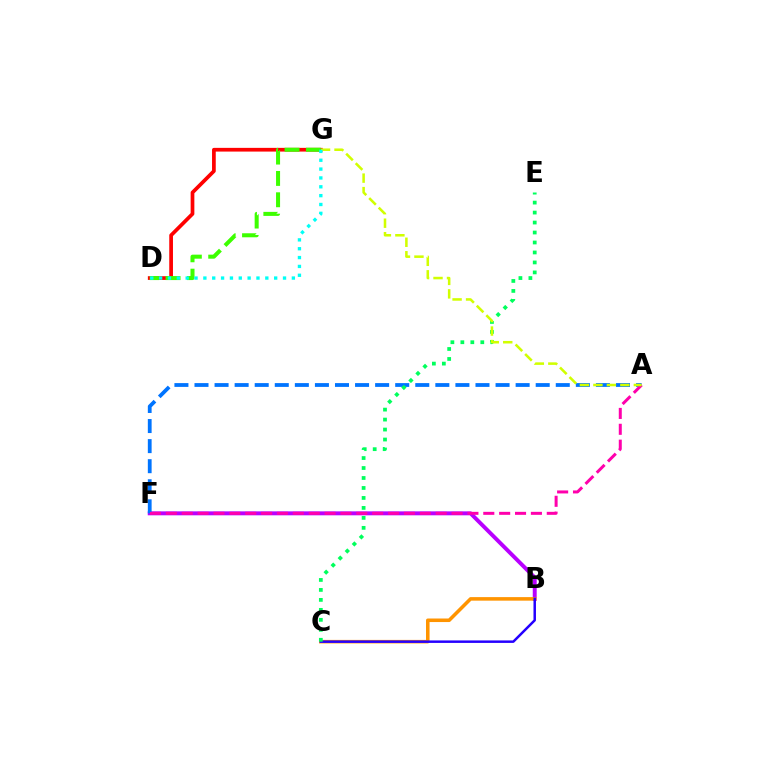{('D', 'G'): [{'color': '#ff0000', 'line_style': 'solid', 'thickness': 2.68}, {'color': '#3dff00', 'line_style': 'dashed', 'thickness': 2.9}, {'color': '#00fff6', 'line_style': 'dotted', 'thickness': 2.4}], ('B', 'F'): [{'color': '#b900ff', 'line_style': 'solid', 'thickness': 2.83}], ('A', 'F'): [{'color': '#0074ff', 'line_style': 'dashed', 'thickness': 2.73}, {'color': '#ff00ac', 'line_style': 'dashed', 'thickness': 2.16}], ('B', 'C'): [{'color': '#ff9400', 'line_style': 'solid', 'thickness': 2.55}, {'color': '#2500ff', 'line_style': 'solid', 'thickness': 1.79}], ('C', 'E'): [{'color': '#00ff5c', 'line_style': 'dotted', 'thickness': 2.71}], ('A', 'G'): [{'color': '#d1ff00', 'line_style': 'dashed', 'thickness': 1.83}]}